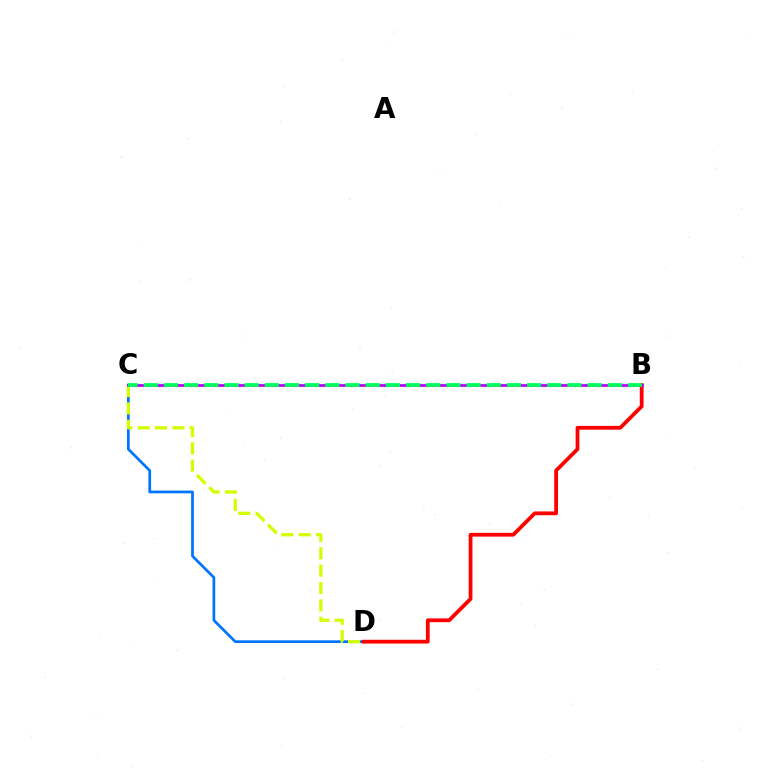{('C', 'D'): [{'color': '#0074ff', 'line_style': 'solid', 'thickness': 1.96}, {'color': '#d1ff00', 'line_style': 'dashed', 'thickness': 2.36}], ('B', 'D'): [{'color': '#ff0000', 'line_style': 'solid', 'thickness': 2.72}], ('B', 'C'): [{'color': '#b900ff', 'line_style': 'solid', 'thickness': 1.96}, {'color': '#00ff5c', 'line_style': 'dashed', 'thickness': 2.74}]}